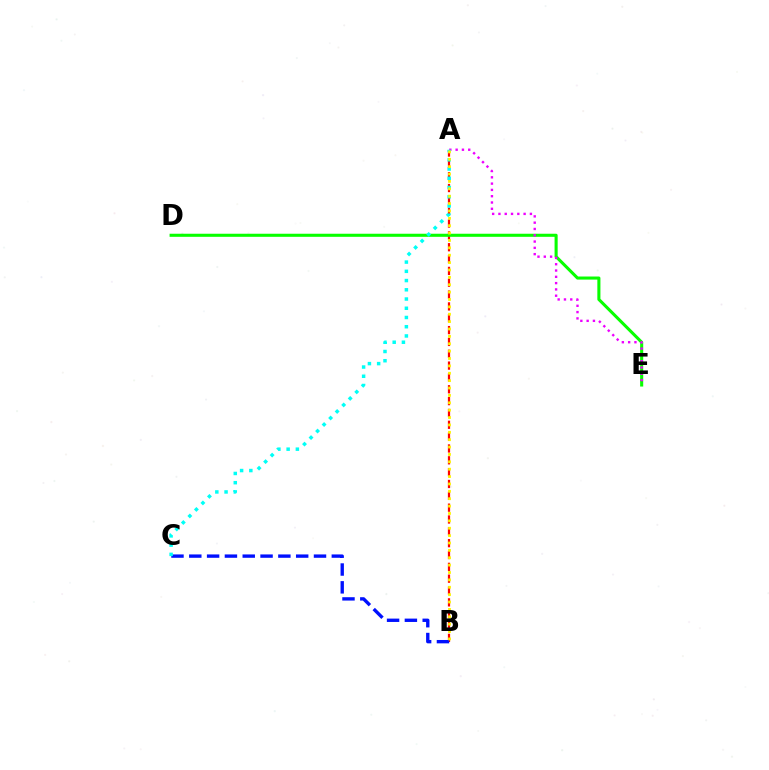{('A', 'B'): [{'color': '#ff0000', 'line_style': 'dashed', 'thickness': 1.61}, {'color': '#fcf500', 'line_style': 'dotted', 'thickness': 2.0}], ('B', 'C'): [{'color': '#0010ff', 'line_style': 'dashed', 'thickness': 2.42}], ('D', 'E'): [{'color': '#08ff00', 'line_style': 'solid', 'thickness': 2.22}], ('A', 'E'): [{'color': '#ee00ff', 'line_style': 'dotted', 'thickness': 1.71}], ('A', 'C'): [{'color': '#00fff6', 'line_style': 'dotted', 'thickness': 2.51}]}